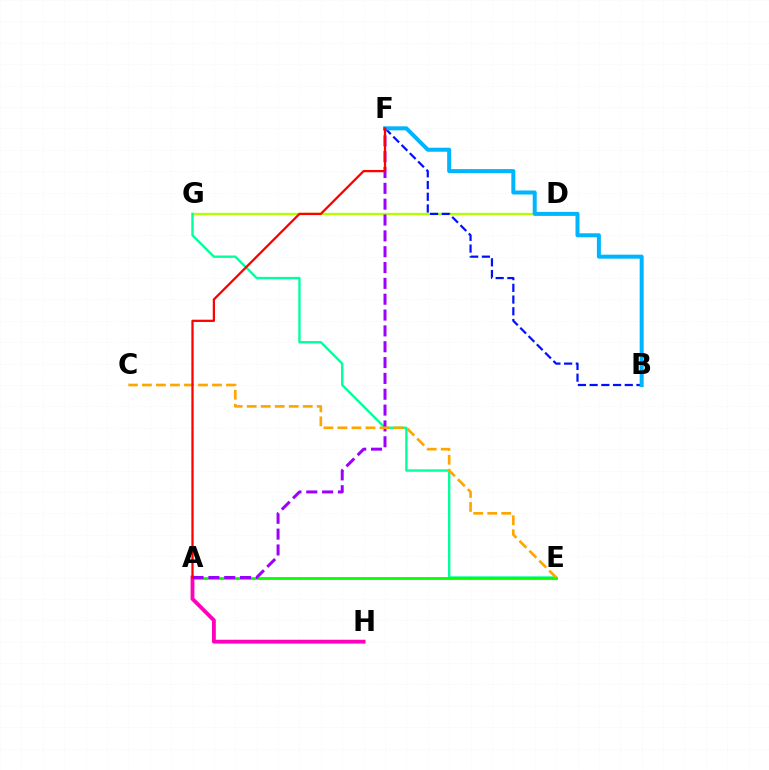{('D', 'G'): [{'color': '#b3ff00', 'line_style': 'solid', 'thickness': 1.66}], ('B', 'F'): [{'color': '#0010ff', 'line_style': 'dashed', 'thickness': 1.59}, {'color': '#00b5ff', 'line_style': 'solid', 'thickness': 2.89}], ('E', 'G'): [{'color': '#00ff9d', 'line_style': 'solid', 'thickness': 1.7}], ('A', 'E'): [{'color': '#08ff00', 'line_style': 'solid', 'thickness': 2.01}], ('A', 'H'): [{'color': '#ff00bd', 'line_style': 'solid', 'thickness': 2.76}], ('A', 'F'): [{'color': '#9b00ff', 'line_style': 'dashed', 'thickness': 2.15}, {'color': '#ff0000', 'line_style': 'solid', 'thickness': 1.63}], ('C', 'E'): [{'color': '#ffa500', 'line_style': 'dashed', 'thickness': 1.9}]}